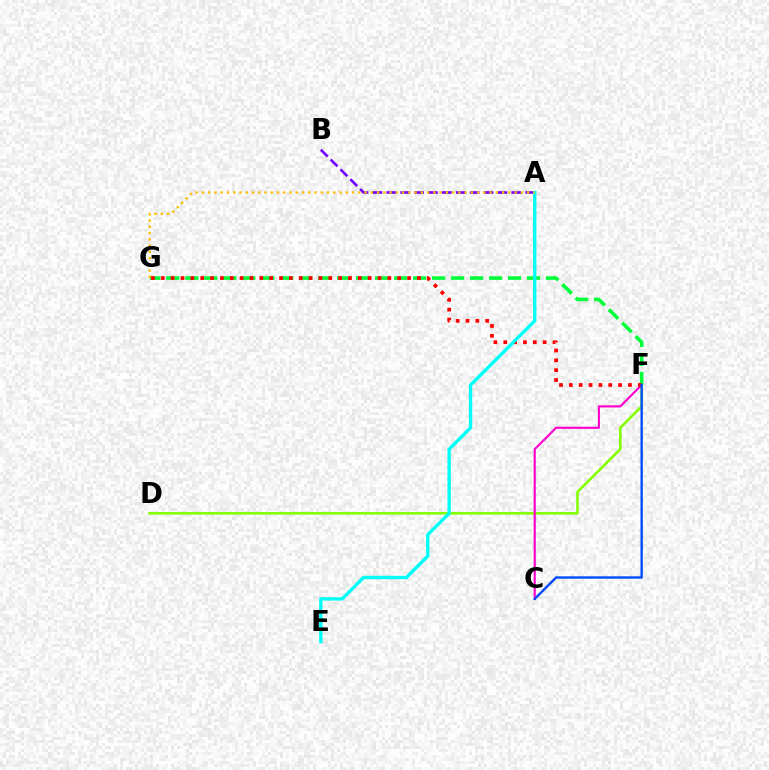{('A', 'B'): [{'color': '#7200ff', 'line_style': 'dashed', 'thickness': 1.89}], ('D', 'F'): [{'color': '#84ff00', 'line_style': 'solid', 'thickness': 1.88}], ('C', 'F'): [{'color': '#ff00cf', 'line_style': 'solid', 'thickness': 1.54}, {'color': '#004bff', 'line_style': 'solid', 'thickness': 1.71}], ('F', 'G'): [{'color': '#00ff39', 'line_style': 'dashed', 'thickness': 2.58}, {'color': '#ff0000', 'line_style': 'dotted', 'thickness': 2.68}], ('A', 'E'): [{'color': '#00fff6', 'line_style': 'solid', 'thickness': 2.42}], ('A', 'G'): [{'color': '#ffbd00', 'line_style': 'dotted', 'thickness': 1.7}]}